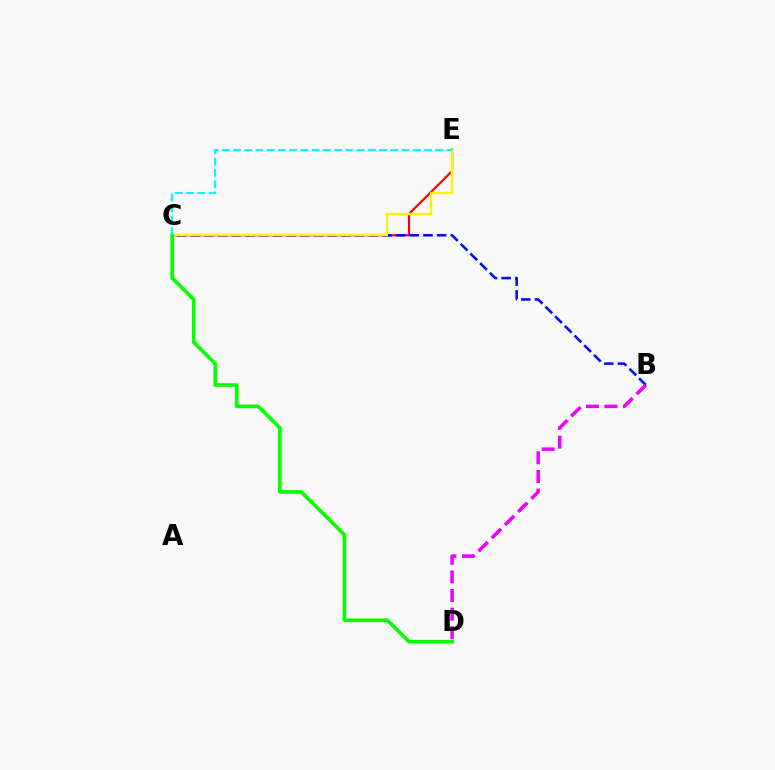{('C', 'E'): [{'color': '#ff0000', 'line_style': 'solid', 'thickness': 1.58}, {'color': '#fcf500', 'line_style': 'solid', 'thickness': 1.69}, {'color': '#00fff6', 'line_style': 'dashed', 'thickness': 1.53}], ('B', 'C'): [{'color': '#0010ff', 'line_style': 'dashed', 'thickness': 1.86}], ('C', 'D'): [{'color': '#08ff00', 'line_style': 'solid', 'thickness': 2.65}], ('B', 'D'): [{'color': '#ee00ff', 'line_style': 'dashed', 'thickness': 2.53}]}